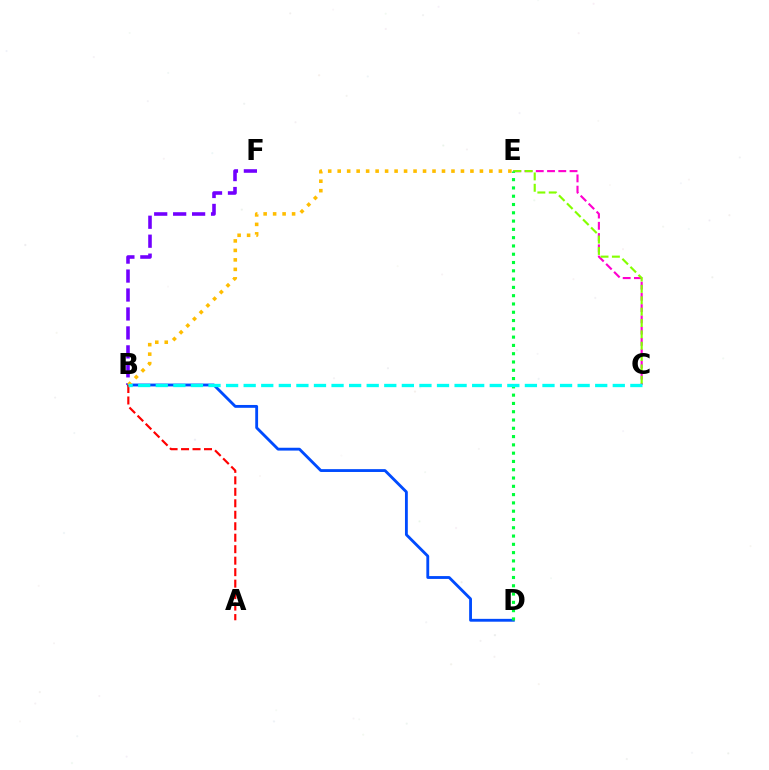{('C', 'E'): [{'color': '#ff00cf', 'line_style': 'dashed', 'thickness': 1.53}, {'color': '#84ff00', 'line_style': 'dashed', 'thickness': 1.54}], ('B', 'F'): [{'color': '#7200ff', 'line_style': 'dashed', 'thickness': 2.57}], ('B', 'D'): [{'color': '#004bff', 'line_style': 'solid', 'thickness': 2.05}], ('D', 'E'): [{'color': '#00ff39', 'line_style': 'dotted', 'thickness': 2.25}], ('A', 'B'): [{'color': '#ff0000', 'line_style': 'dashed', 'thickness': 1.56}], ('B', 'E'): [{'color': '#ffbd00', 'line_style': 'dotted', 'thickness': 2.58}], ('B', 'C'): [{'color': '#00fff6', 'line_style': 'dashed', 'thickness': 2.39}]}